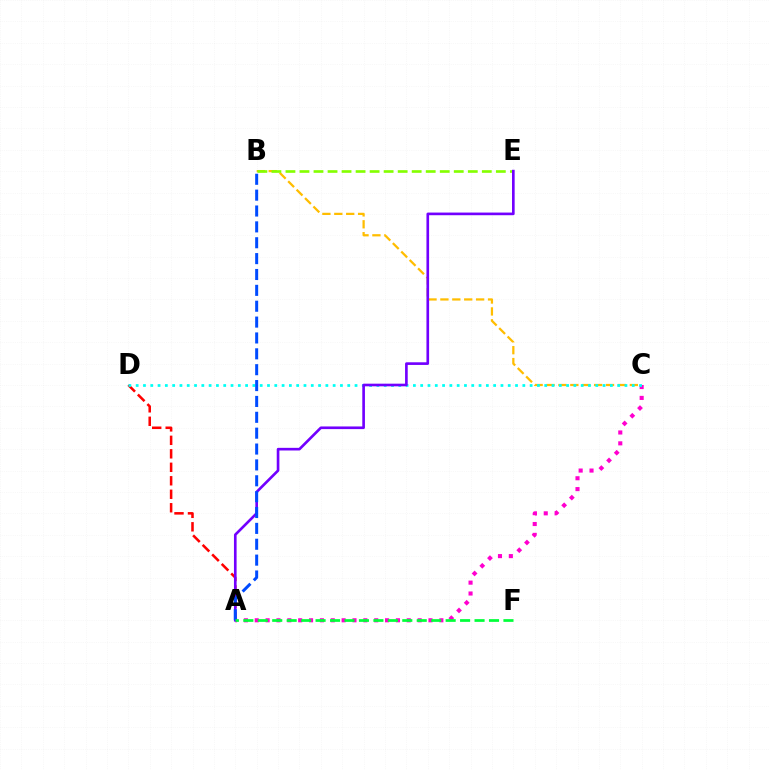{('B', 'C'): [{'color': '#ffbd00', 'line_style': 'dashed', 'thickness': 1.62}], ('A', 'D'): [{'color': '#ff0000', 'line_style': 'dashed', 'thickness': 1.83}], ('B', 'E'): [{'color': '#84ff00', 'line_style': 'dashed', 'thickness': 1.91}], ('A', 'C'): [{'color': '#ff00cf', 'line_style': 'dotted', 'thickness': 2.95}], ('C', 'D'): [{'color': '#00fff6', 'line_style': 'dotted', 'thickness': 1.98}], ('A', 'E'): [{'color': '#7200ff', 'line_style': 'solid', 'thickness': 1.91}], ('A', 'B'): [{'color': '#004bff', 'line_style': 'dashed', 'thickness': 2.16}], ('A', 'F'): [{'color': '#00ff39', 'line_style': 'dashed', 'thickness': 1.96}]}